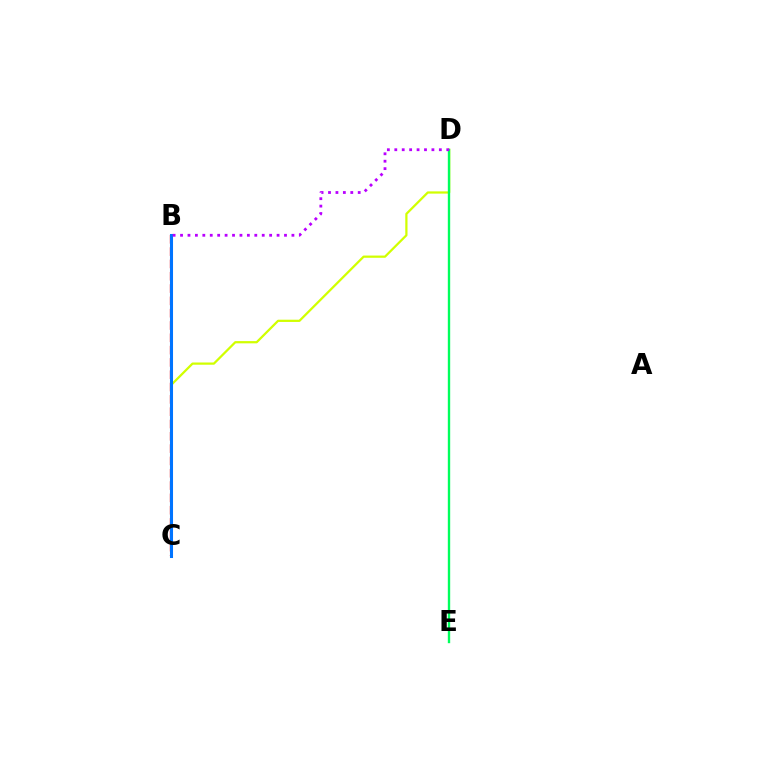{('C', 'D'): [{'color': '#d1ff00', 'line_style': 'solid', 'thickness': 1.61}], ('B', 'C'): [{'color': '#ff0000', 'line_style': 'dashed', 'thickness': 1.67}, {'color': '#0074ff', 'line_style': 'solid', 'thickness': 2.2}], ('D', 'E'): [{'color': '#00ff5c', 'line_style': 'solid', 'thickness': 1.7}], ('B', 'D'): [{'color': '#b900ff', 'line_style': 'dotted', 'thickness': 2.02}]}